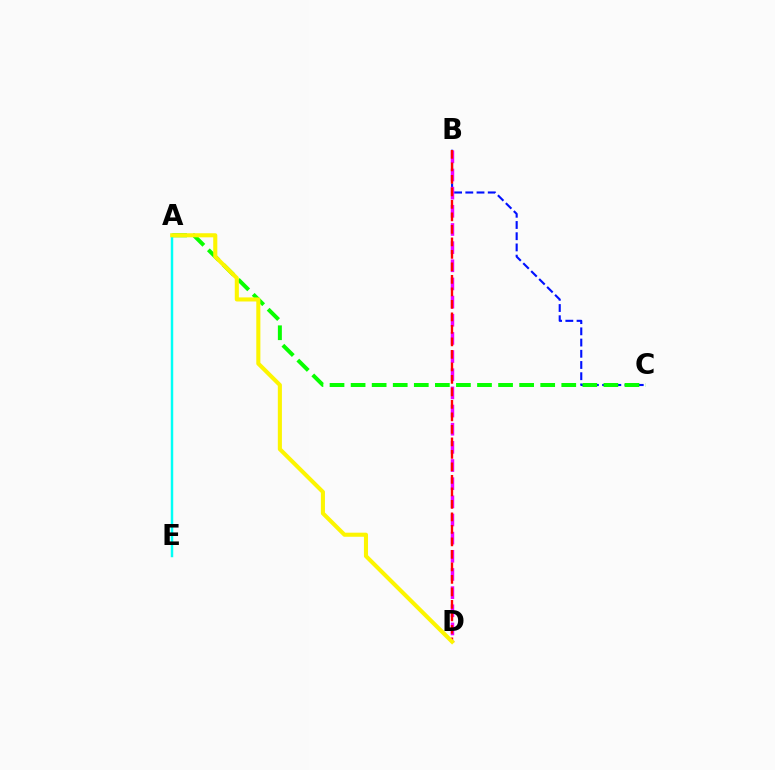{('B', 'C'): [{'color': '#0010ff', 'line_style': 'dashed', 'thickness': 1.52}], ('A', 'C'): [{'color': '#08ff00', 'line_style': 'dashed', 'thickness': 2.86}], ('B', 'D'): [{'color': '#ee00ff', 'line_style': 'dashed', 'thickness': 2.47}, {'color': '#ff0000', 'line_style': 'dashed', 'thickness': 1.7}], ('A', 'E'): [{'color': '#00fff6', 'line_style': 'solid', 'thickness': 1.78}], ('A', 'D'): [{'color': '#fcf500', 'line_style': 'solid', 'thickness': 2.94}]}